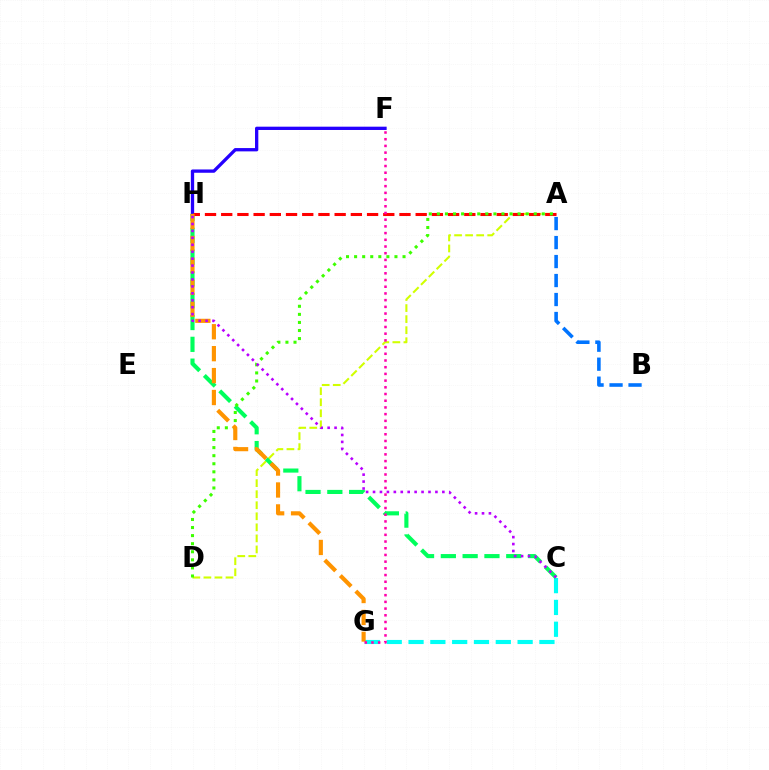{('A', 'D'): [{'color': '#d1ff00', 'line_style': 'dashed', 'thickness': 1.5}, {'color': '#3dff00', 'line_style': 'dotted', 'thickness': 2.19}], ('F', 'H'): [{'color': '#2500ff', 'line_style': 'solid', 'thickness': 2.38}], ('C', 'G'): [{'color': '#00fff6', 'line_style': 'dashed', 'thickness': 2.96}], ('A', 'B'): [{'color': '#0074ff', 'line_style': 'dashed', 'thickness': 2.58}], ('C', 'H'): [{'color': '#00ff5c', 'line_style': 'dashed', 'thickness': 2.96}, {'color': '#b900ff', 'line_style': 'dotted', 'thickness': 1.88}], ('A', 'H'): [{'color': '#ff0000', 'line_style': 'dashed', 'thickness': 2.2}], ('G', 'H'): [{'color': '#ff9400', 'line_style': 'dashed', 'thickness': 2.98}], ('F', 'G'): [{'color': '#ff00ac', 'line_style': 'dotted', 'thickness': 1.82}]}